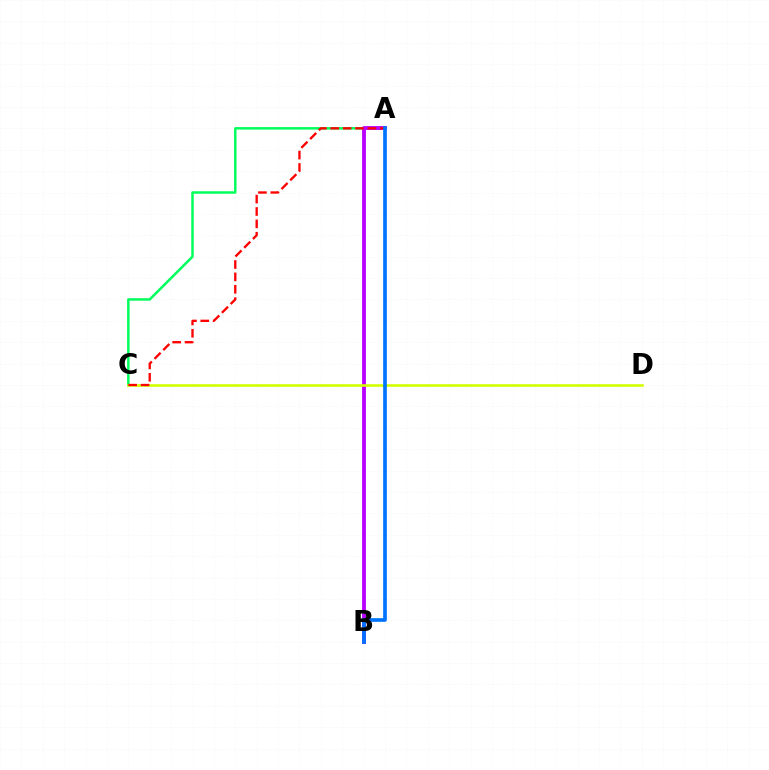{('A', 'C'): [{'color': '#00ff5c', 'line_style': 'solid', 'thickness': 1.79}, {'color': '#ff0000', 'line_style': 'dashed', 'thickness': 1.68}], ('A', 'B'): [{'color': '#b900ff', 'line_style': 'solid', 'thickness': 2.76}, {'color': '#0074ff', 'line_style': 'solid', 'thickness': 2.65}], ('C', 'D'): [{'color': '#d1ff00', 'line_style': 'solid', 'thickness': 1.87}]}